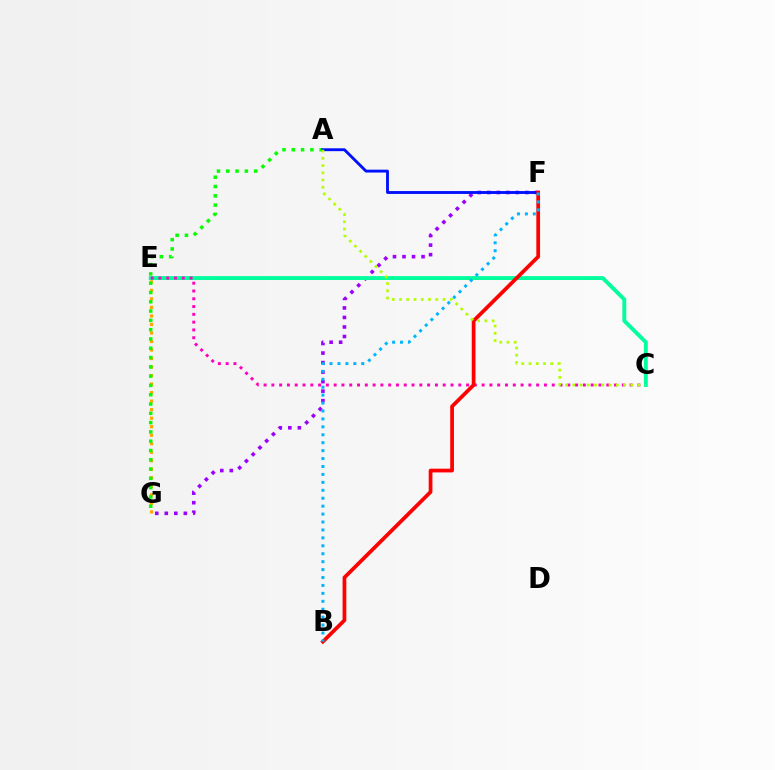{('E', 'G'): [{'color': '#ffa500', 'line_style': 'dotted', 'thickness': 2.31}], ('F', 'G'): [{'color': '#9b00ff', 'line_style': 'dotted', 'thickness': 2.59}], ('C', 'E'): [{'color': '#00ff9d', 'line_style': 'solid', 'thickness': 2.79}, {'color': '#ff00bd', 'line_style': 'dotted', 'thickness': 2.12}], ('A', 'G'): [{'color': '#08ff00', 'line_style': 'dotted', 'thickness': 2.53}], ('A', 'F'): [{'color': '#0010ff', 'line_style': 'solid', 'thickness': 2.06}], ('B', 'F'): [{'color': '#ff0000', 'line_style': 'solid', 'thickness': 2.69}, {'color': '#00b5ff', 'line_style': 'dotted', 'thickness': 2.15}], ('A', 'C'): [{'color': '#b3ff00', 'line_style': 'dotted', 'thickness': 1.97}]}